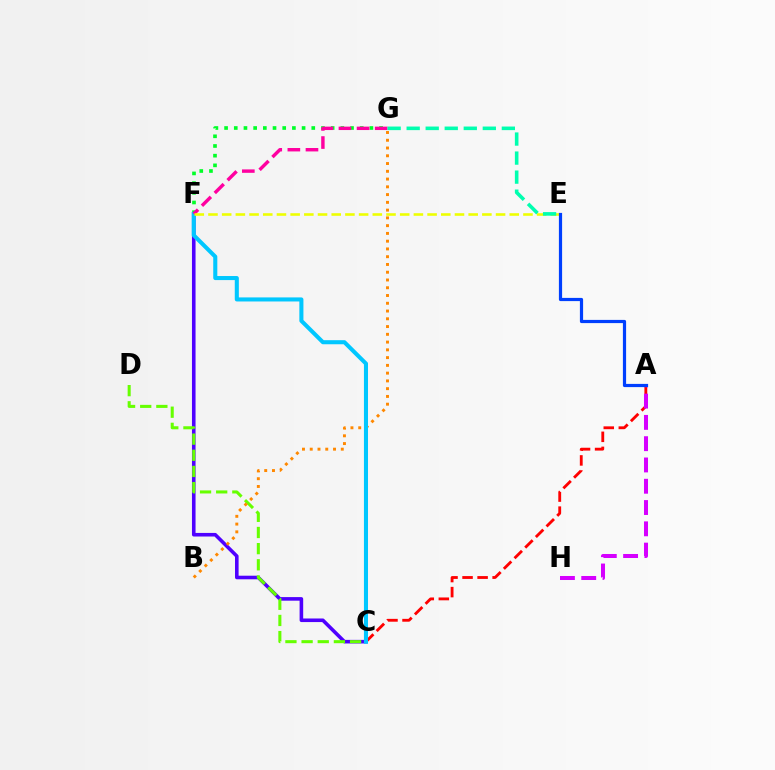{('A', 'C'): [{'color': '#ff0000', 'line_style': 'dashed', 'thickness': 2.04}], ('C', 'F'): [{'color': '#4f00ff', 'line_style': 'solid', 'thickness': 2.58}, {'color': '#00c7ff', 'line_style': 'solid', 'thickness': 2.93}], ('C', 'D'): [{'color': '#66ff00', 'line_style': 'dashed', 'thickness': 2.19}], ('B', 'G'): [{'color': '#ff8800', 'line_style': 'dotted', 'thickness': 2.11}], ('F', 'G'): [{'color': '#00ff27', 'line_style': 'dotted', 'thickness': 2.63}, {'color': '#ff00a0', 'line_style': 'dashed', 'thickness': 2.46}], ('A', 'H'): [{'color': '#d600ff', 'line_style': 'dashed', 'thickness': 2.89}], ('E', 'F'): [{'color': '#eeff00', 'line_style': 'dashed', 'thickness': 1.86}], ('A', 'E'): [{'color': '#003fff', 'line_style': 'solid', 'thickness': 2.31}], ('E', 'G'): [{'color': '#00ffaf', 'line_style': 'dashed', 'thickness': 2.59}]}